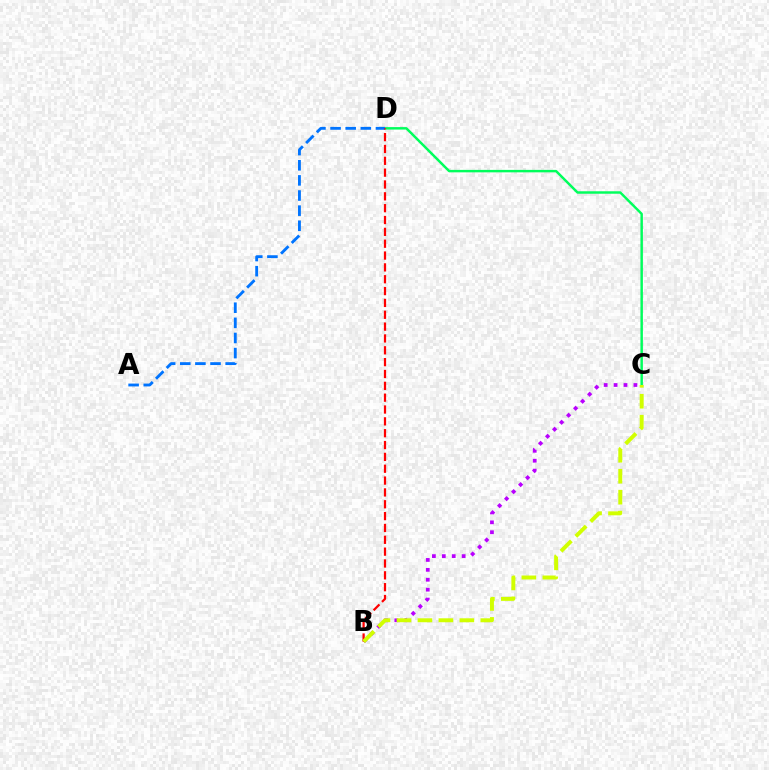{('C', 'D'): [{'color': '#00ff5c', 'line_style': 'solid', 'thickness': 1.77}], ('A', 'D'): [{'color': '#0074ff', 'line_style': 'dashed', 'thickness': 2.06}], ('B', 'C'): [{'color': '#b900ff', 'line_style': 'dotted', 'thickness': 2.69}, {'color': '#d1ff00', 'line_style': 'dashed', 'thickness': 2.85}], ('B', 'D'): [{'color': '#ff0000', 'line_style': 'dashed', 'thickness': 1.61}]}